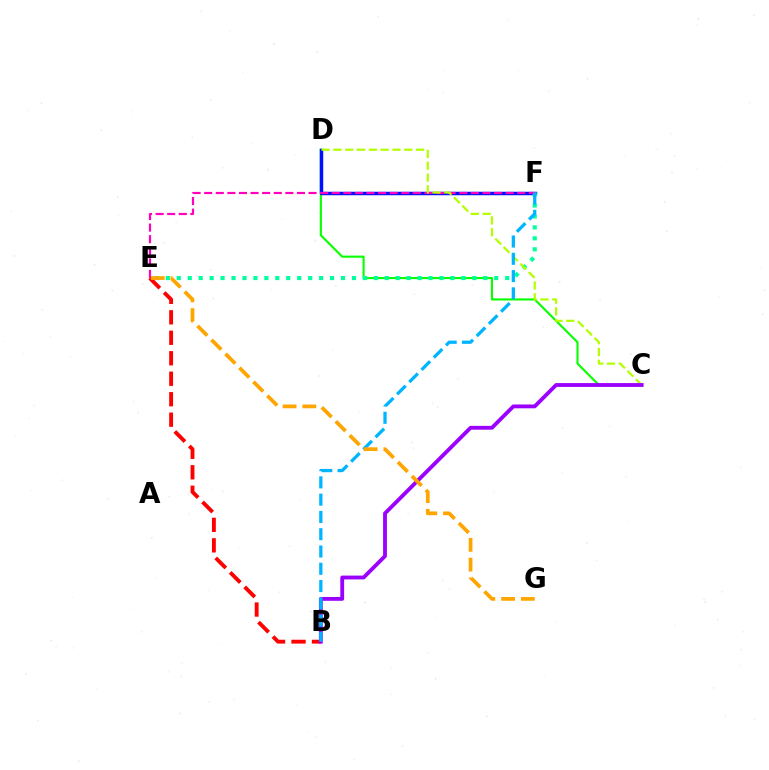{('C', 'D'): [{'color': '#08ff00', 'line_style': 'solid', 'thickness': 1.53}, {'color': '#b3ff00', 'line_style': 'dashed', 'thickness': 1.61}], ('D', 'F'): [{'color': '#0010ff', 'line_style': 'solid', 'thickness': 2.5}], ('E', 'F'): [{'color': '#00ff9d', 'line_style': 'dotted', 'thickness': 2.97}, {'color': '#ff00bd', 'line_style': 'dashed', 'thickness': 1.58}], ('B', 'E'): [{'color': '#ff0000', 'line_style': 'dashed', 'thickness': 2.78}], ('B', 'C'): [{'color': '#9b00ff', 'line_style': 'solid', 'thickness': 2.76}], ('B', 'F'): [{'color': '#00b5ff', 'line_style': 'dashed', 'thickness': 2.35}], ('E', 'G'): [{'color': '#ffa500', 'line_style': 'dashed', 'thickness': 2.68}]}